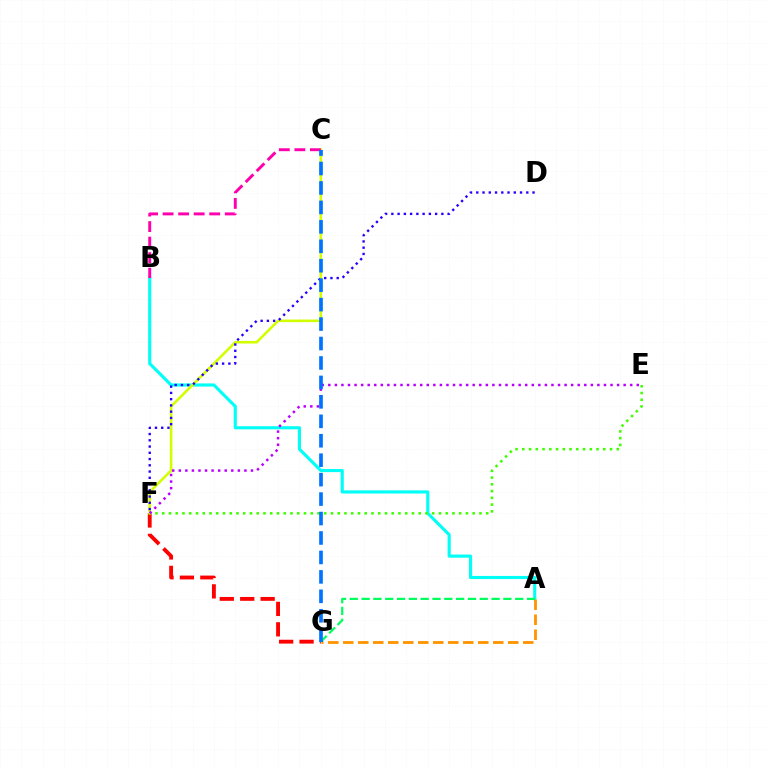{('A', 'B'): [{'color': '#00fff6', 'line_style': 'solid', 'thickness': 2.25}], ('F', 'G'): [{'color': '#ff0000', 'line_style': 'dashed', 'thickness': 2.77}], ('C', 'F'): [{'color': '#d1ff00', 'line_style': 'solid', 'thickness': 1.86}], ('E', 'F'): [{'color': '#3dff00', 'line_style': 'dotted', 'thickness': 1.83}, {'color': '#b900ff', 'line_style': 'dotted', 'thickness': 1.78}], ('A', 'G'): [{'color': '#ff9400', 'line_style': 'dashed', 'thickness': 2.04}, {'color': '#00ff5c', 'line_style': 'dashed', 'thickness': 1.61}], ('D', 'F'): [{'color': '#2500ff', 'line_style': 'dotted', 'thickness': 1.7}], ('B', 'C'): [{'color': '#ff00ac', 'line_style': 'dashed', 'thickness': 2.11}], ('C', 'G'): [{'color': '#0074ff', 'line_style': 'dashed', 'thickness': 2.64}]}